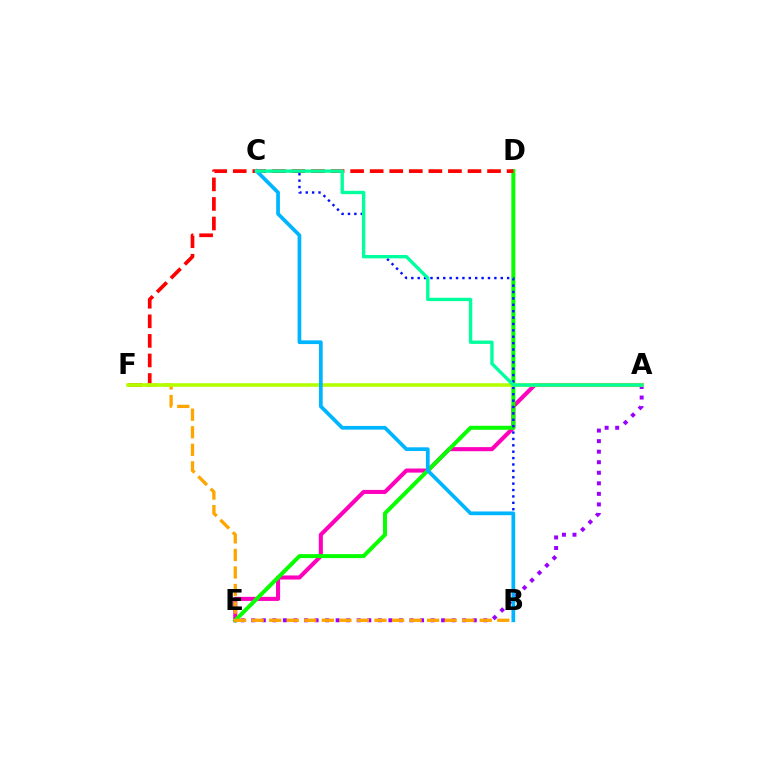{('A', 'E'): [{'color': '#ff00bd', 'line_style': 'solid', 'thickness': 2.94}, {'color': '#9b00ff', 'line_style': 'dotted', 'thickness': 2.87}], ('D', 'E'): [{'color': '#08ff00', 'line_style': 'solid', 'thickness': 2.87}], ('D', 'F'): [{'color': '#ff0000', 'line_style': 'dashed', 'thickness': 2.66}], ('B', 'C'): [{'color': '#0010ff', 'line_style': 'dotted', 'thickness': 1.74}, {'color': '#00b5ff', 'line_style': 'solid', 'thickness': 2.68}], ('B', 'F'): [{'color': '#ffa500', 'line_style': 'dashed', 'thickness': 2.38}], ('A', 'F'): [{'color': '#b3ff00', 'line_style': 'solid', 'thickness': 2.59}], ('A', 'C'): [{'color': '#00ff9d', 'line_style': 'solid', 'thickness': 2.42}]}